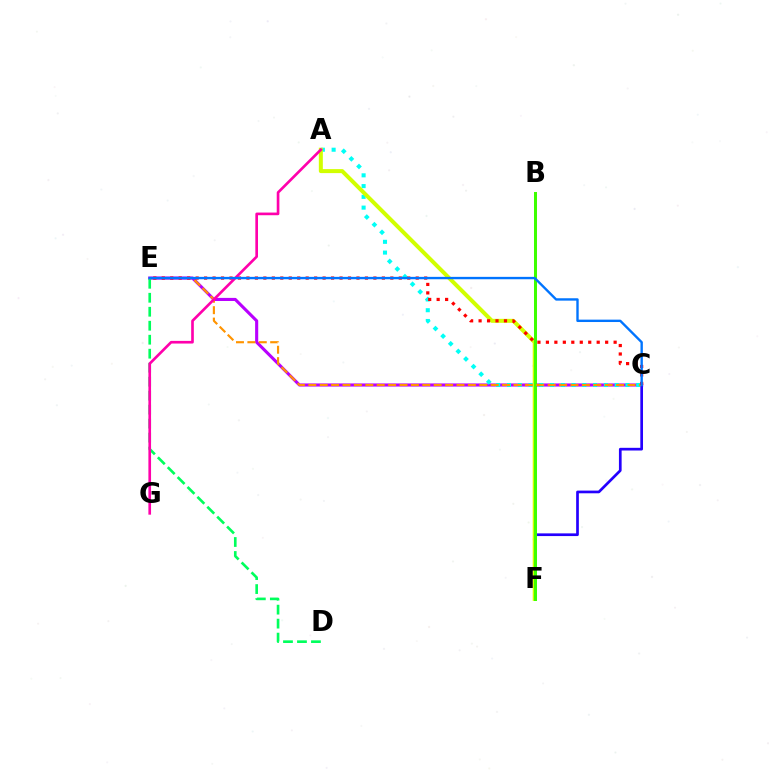{('C', 'E'): [{'color': '#b900ff', 'line_style': 'solid', 'thickness': 2.23}, {'color': '#ff9400', 'line_style': 'dashed', 'thickness': 1.55}, {'color': '#ff0000', 'line_style': 'dotted', 'thickness': 2.3}, {'color': '#0074ff', 'line_style': 'solid', 'thickness': 1.72}], ('C', 'F'): [{'color': '#2500ff', 'line_style': 'solid', 'thickness': 1.94}], ('A', 'C'): [{'color': '#00fff6', 'line_style': 'dotted', 'thickness': 2.92}], ('A', 'F'): [{'color': '#d1ff00', 'line_style': 'solid', 'thickness': 2.88}], ('B', 'F'): [{'color': '#3dff00', 'line_style': 'solid', 'thickness': 2.17}], ('D', 'E'): [{'color': '#00ff5c', 'line_style': 'dashed', 'thickness': 1.9}], ('A', 'G'): [{'color': '#ff00ac', 'line_style': 'solid', 'thickness': 1.91}]}